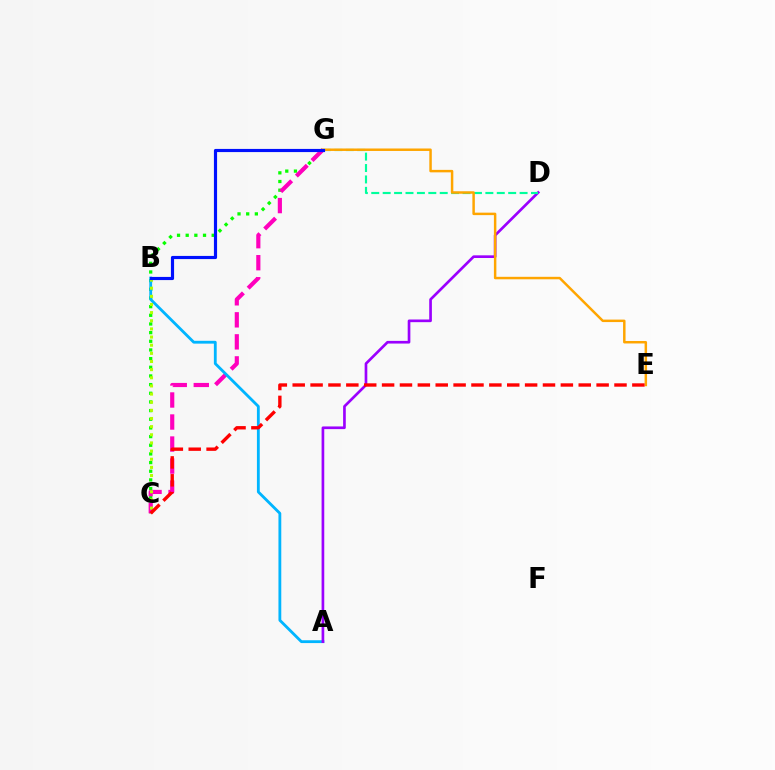{('C', 'G'): [{'color': '#08ff00', 'line_style': 'dotted', 'thickness': 2.35}, {'color': '#ff00bd', 'line_style': 'dashed', 'thickness': 2.99}], ('A', 'B'): [{'color': '#00b5ff', 'line_style': 'solid', 'thickness': 2.03}], ('A', 'D'): [{'color': '#9b00ff', 'line_style': 'solid', 'thickness': 1.92}], ('D', 'G'): [{'color': '#00ff9d', 'line_style': 'dashed', 'thickness': 1.55}], ('E', 'G'): [{'color': '#ffa500', 'line_style': 'solid', 'thickness': 1.78}], ('B', 'C'): [{'color': '#b3ff00', 'line_style': 'dotted', 'thickness': 2.21}], ('C', 'E'): [{'color': '#ff0000', 'line_style': 'dashed', 'thickness': 2.43}], ('B', 'G'): [{'color': '#0010ff', 'line_style': 'solid', 'thickness': 2.27}]}